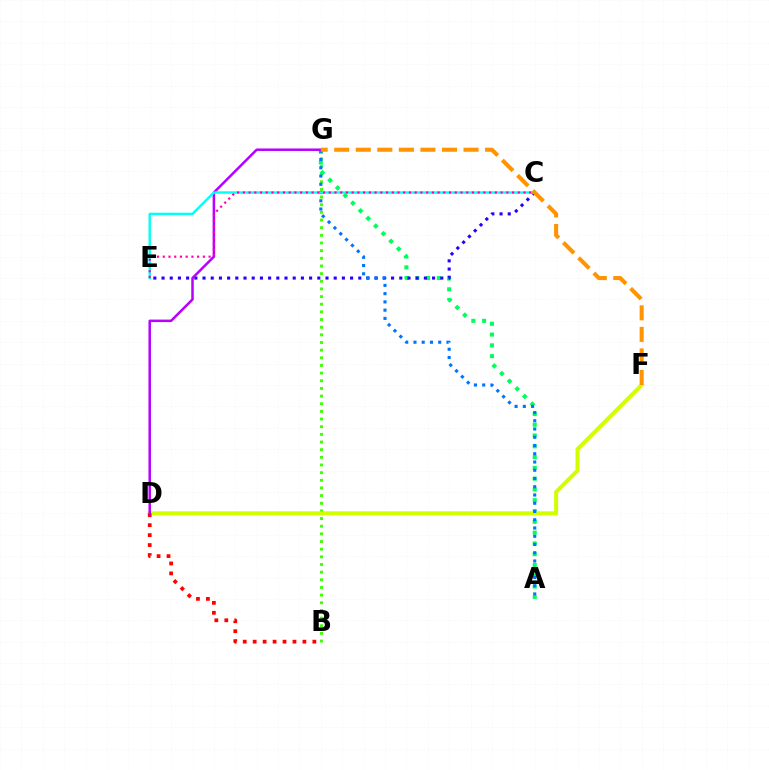{('B', 'G'): [{'color': '#3dff00', 'line_style': 'dotted', 'thickness': 2.08}], ('A', 'G'): [{'color': '#00ff5c', 'line_style': 'dotted', 'thickness': 2.93}, {'color': '#0074ff', 'line_style': 'dotted', 'thickness': 2.24}], ('D', 'F'): [{'color': '#d1ff00', 'line_style': 'solid', 'thickness': 2.88}], ('B', 'D'): [{'color': '#ff0000', 'line_style': 'dotted', 'thickness': 2.7}], ('C', 'E'): [{'color': '#2500ff', 'line_style': 'dotted', 'thickness': 2.23}, {'color': '#00fff6', 'line_style': 'solid', 'thickness': 1.73}, {'color': '#ff00ac', 'line_style': 'dotted', 'thickness': 1.56}], ('D', 'G'): [{'color': '#b900ff', 'line_style': 'solid', 'thickness': 1.81}], ('F', 'G'): [{'color': '#ff9400', 'line_style': 'dashed', 'thickness': 2.93}]}